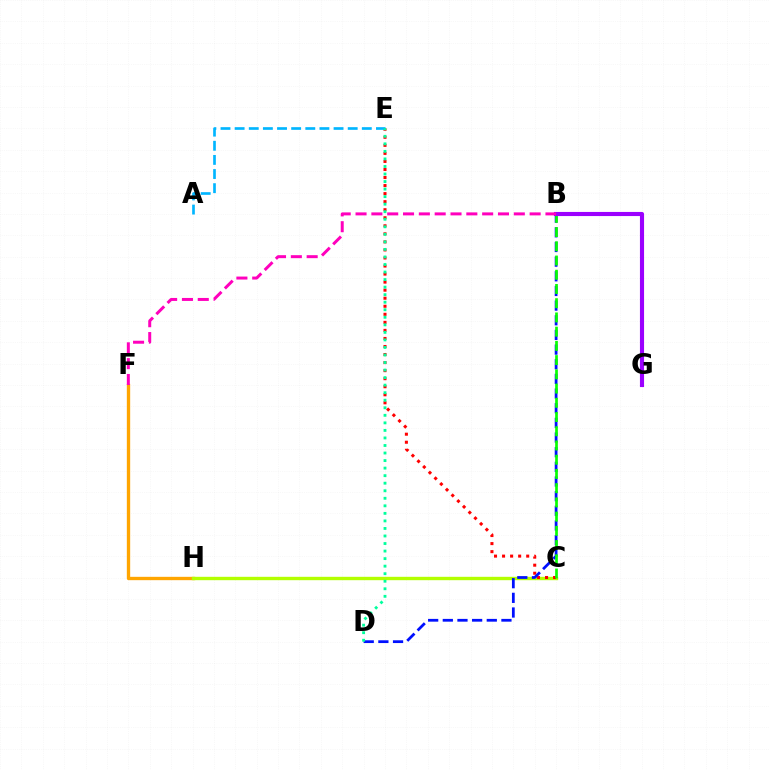{('F', 'H'): [{'color': '#ffa500', 'line_style': 'solid', 'thickness': 2.41}], ('C', 'H'): [{'color': '#b3ff00', 'line_style': 'solid', 'thickness': 2.43}], ('C', 'E'): [{'color': '#ff0000', 'line_style': 'dotted', 'thickness': 2.19}], ('A', 'E'): [{'color': '#00b5ff', 'line_style': 'dashed', 'thickness': 1.92}], ('B', 'D'): [{'color': '#0010ff', 'line_style': 'dashed', 'thickness': 1.99}], ('B', 'C'): [{'color': '#08ff00', 'line_style': 'dashed', 'thickness': 1.93}], ('B', 'G'): [{'color': '#9b00ff', 'line_style': 'solid', 'thickness': 2.97}], ('B', 'F'): [{'color': '#ff00bd', 'line_style': 'dashed', 'thickness': 2.15}], ('D', 'E'): [{'color': '#00ff9d', 'line_style': 'dotted', 'thickness': 2.05}]}